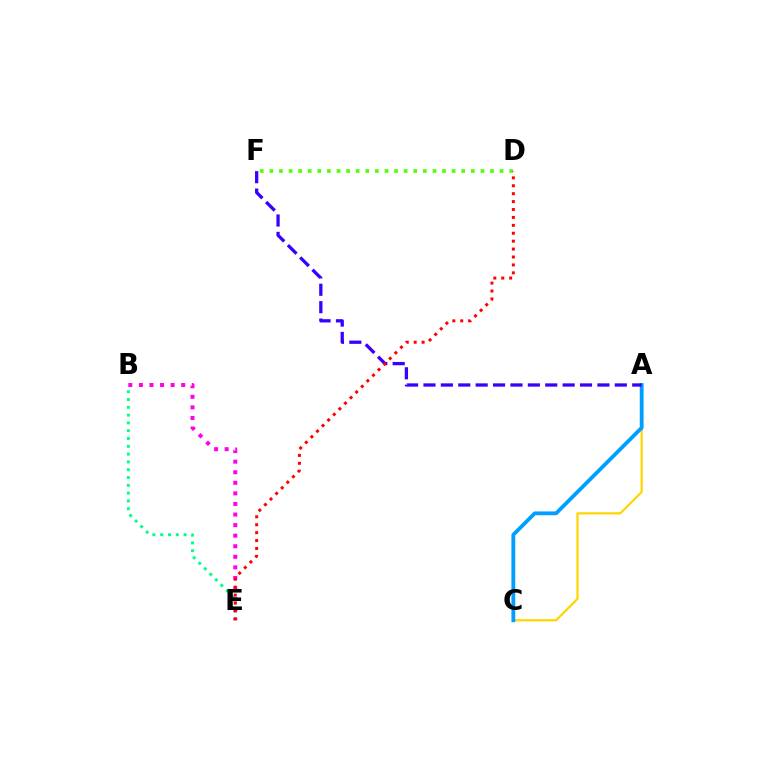{('A', 'C'): [{'color': '#ffd500', 'line_style': 'solid', 'thickness': 1.6}, {'color': '#009eff', 'line_style': 'solid', 'thickness': 2.74}], ('B', 'E'): [{'color': '#00ff86', 'line_style': 'dotted', 'thickness': 2.12}, {'color': '#ff00ed', 'line_style': 'dotted', 'thickness': 2.87}], ('D', 'F'): [{'color': '#4fff00', 'line_style': 'dotted', 'thickness': 2.61}], ('A', 'F'): [{'color': '#3700ff', 'line_style': 'dashed', 'thickness': 2.36}], ('D', 'E'): [{'color': '#ff0000', 'line_style': 'dotted', 'thickness': 2.15}]}